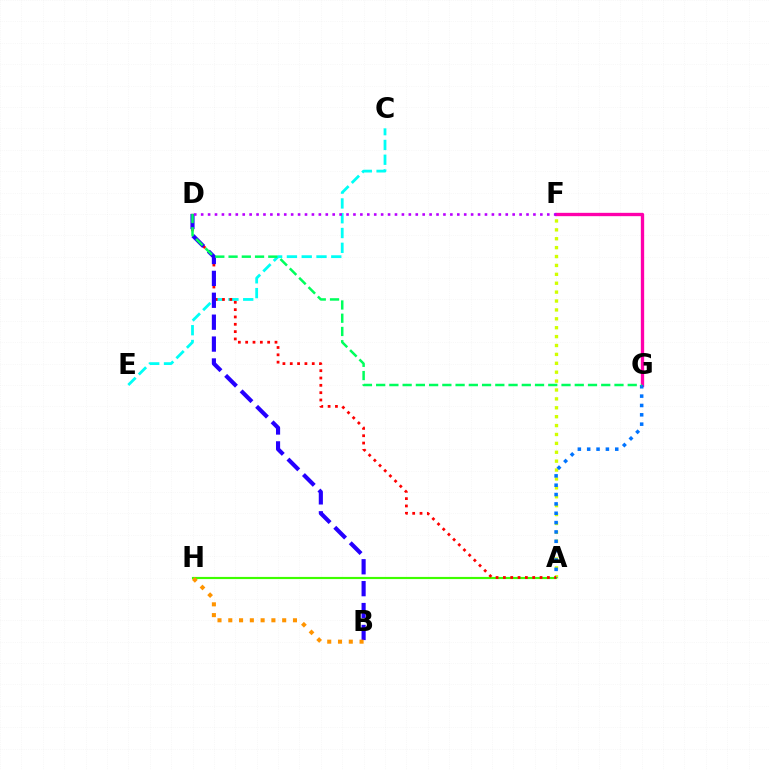{('C', 'E'): [{'color': '#00fff6', 'line_style': 'dashed', 'thickness': 2.01}], ('A', 'F'): [{'color': '#d1ff00', 'line_style': 'dotted', 'thickness': 2.42}], ('A', 'H'): [{'color': '#3dff00', 'line_style': 'solid', 'thickness': 1.55}], ('F', 'G'): [{'color': '#ff00ac', 'line_style': 'solid', 'thickness': 2.4}], ('A', 'G'): [{'color': '#0074ff', 'line_style': 'dotted', 'thickness': 2.54}], ('A', 'D'): [{'color': '#ff0000', 'line_style': 'dotted', 'thickness': 1.99}], ('B', 'D'): [{'color': '#2500ff', 'line_style': 'dashed', 'thickness': 2.98}], ('D', 'G'): [{'color': '#00ff5c', 'line_style': 'dashed', 'thickness': 1.8}], ('B', 'H'): [{'color': '#ff9400', 'line_style': 'dotted', 'thickness': 2.93}], ('D', 'F'): [{'color': '#b900ff', 'line_style': 'dotted', 'thickness': 1.88}]}